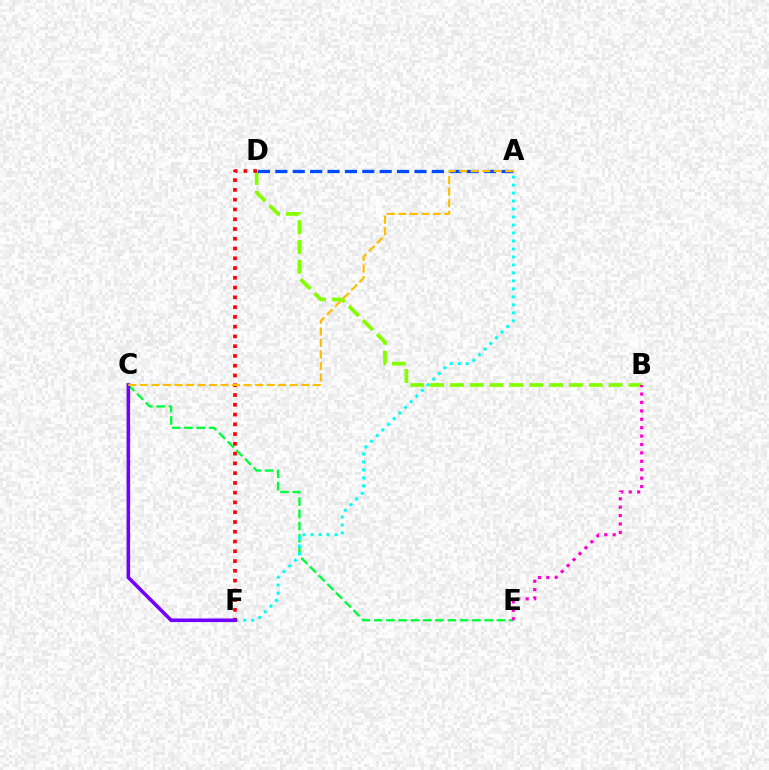{('B', 'D'): [{'color': '#84ff00', 'line_style': 'dashed', 'thickness': 2.69}], ('A', 'D'): [{'color': '#004bff', 'line_style': 'dashed', 'thickness': 2.36}], ('C', 'E'): [{'color': '#00ff39', 'line_style': 'dashed', 'thickness': 1.67}], ('A', 'F'): [{'color': '#00fff6', 'line_style': 'dotted', 'thickness': 2.17}], ('D', 'F'): [{'color': '#ff0000', 'line_style': 'dotted', 'thickness': 2.65}], ('C', 'F'): [{'color': '#7200ff', 'line_style': 'solid', 'thickness': 2.58}], ('A', 'C'): [{'color': '#ffbd00', 'line_style': 'dashed', 'thickness': 1.57}], ('B', 'E'): [{'color': '#ff00cf', 'line_style': 'dotted', 'thickness': 2.28}]}